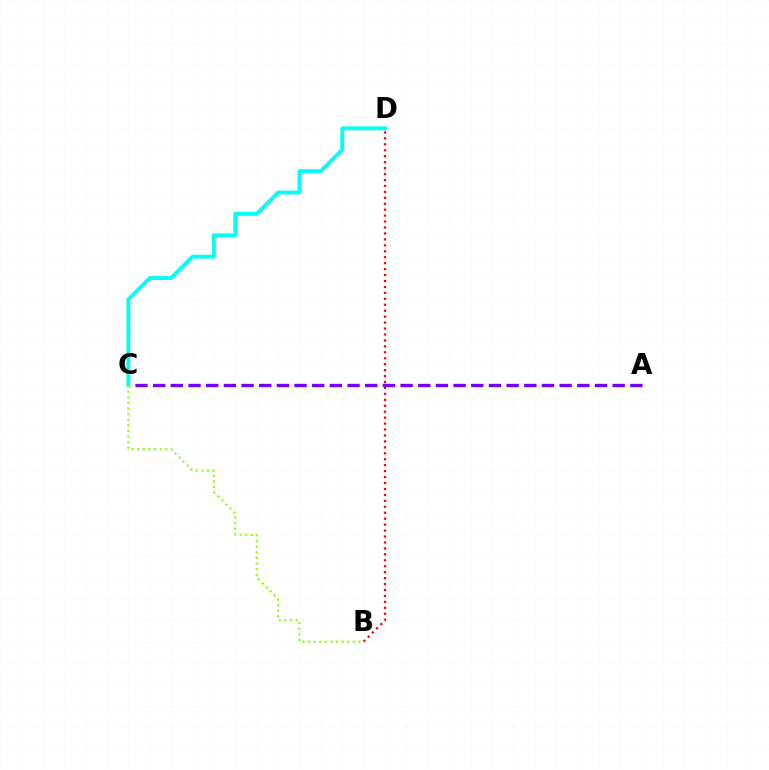{('A', 'C'): [{'color': '#7200ff', 'line_style': 'dashed', 'thickness': 2.4}], ('B', 'D'): [{'color': '#ff0000', 'line_style': 'dotted', 'thickness': 1.61}], ('C', 'D'): [{'color': '#00fff6', 'line_style': 'solid', 'thickness': 2.78}], ('B', 'C'): [{'color': '#84ff00', 'line_style': 'dotted', 'thickness': 1.53}]}